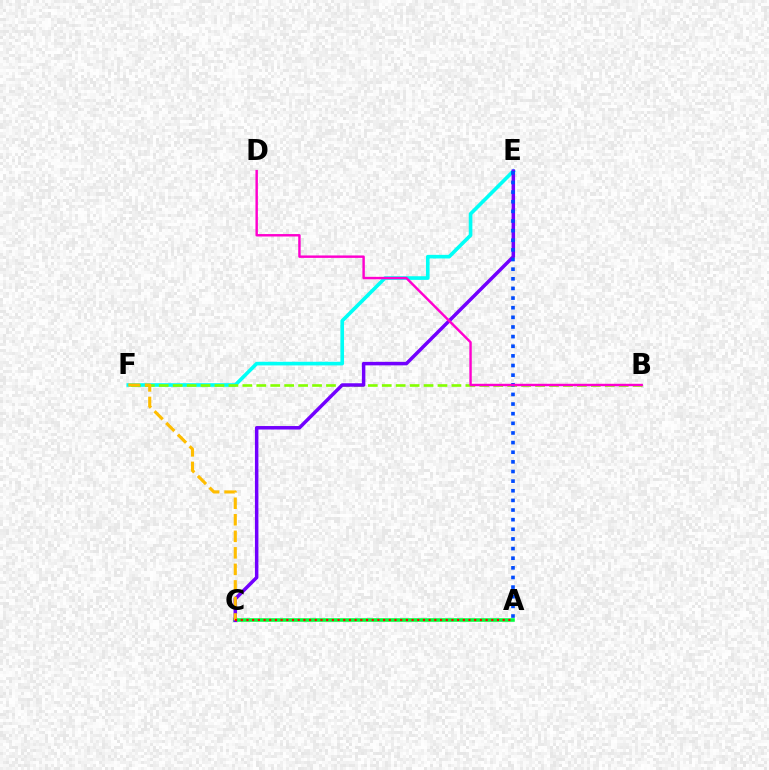{('E', 'F'): [{'color': '#00fff6', 'line_style': 'solid', 'thickness': 2.61}], ('B', 'F'): [{'color': '#84ff00', 'line_style': 'dashed', 'thickness': 1.89}], ('A', 'C'): [{'color': '#00ff39', 'line_style': 'solid', 'thickness': 2.56}, {'color': '#ff0000', 'line_style': 'dotted', 'thickness': 1.55}], ('C', 'E'): [{'color': '#7200ff', 'line_style': 'solid', 'thickness': 2.51}], ('A', 'E'): [{'color': '#004bff', 'line_style': 'dotted', 'thickness': 2.62}], ('C', 'F'): [{'color': '#ffbd00', 'line_style': 'dashed', 'thickness': 2.25}], ('B', 'D'): [{'color': '#ff00cf', 'line_style': 'solid', 'thickness': 1.75}]}